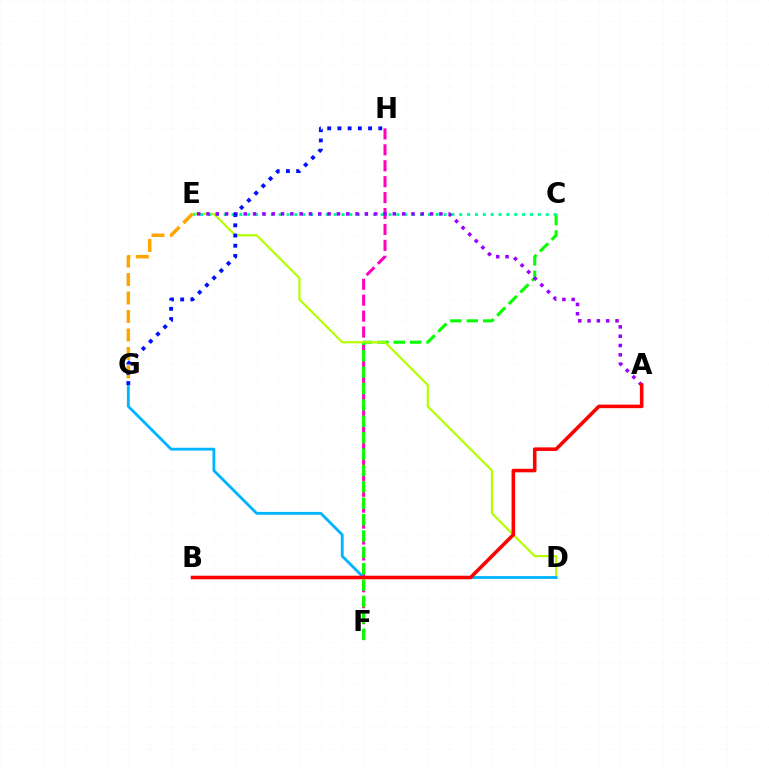{('F', 'H'): [{'color': '#ff00bd', 'line_style': 'dashed', 'thickness': 2.16}], ('C', 'F'): [{'color': '#08ff00', 'line_style': 'dashed', 'thickness': 2.23}], ('D', 'E'): [{'color': '#b3ff00', 'line_style': 'solid', 'thickness': 1.58}], ('C', 'E'): [{'color': '#00ff9d', 'line_style': 'dotted', 'thickness': 2.13}], ('A', 'E'): [{'color': '#9b00ff', 'line_style': 'dotted', 'thickness': 2.53}], ('D', 'G'): [{'color': '#00b5ff', 'line_style': 'solid', 'thickness': 2.04}], ('A', 'B'): [{'color': '#ff0000', 'line_style': 'solid', 'thickness': 2.56}], ('E', 'G'): [{'color': '#ffa500', 'line_style': 'dashed', 'thickness': 2.51}], ('G', 'H'): [{'color': '#0010ff', 'line_style': 'dotted', 'thickness': 2.78}]}